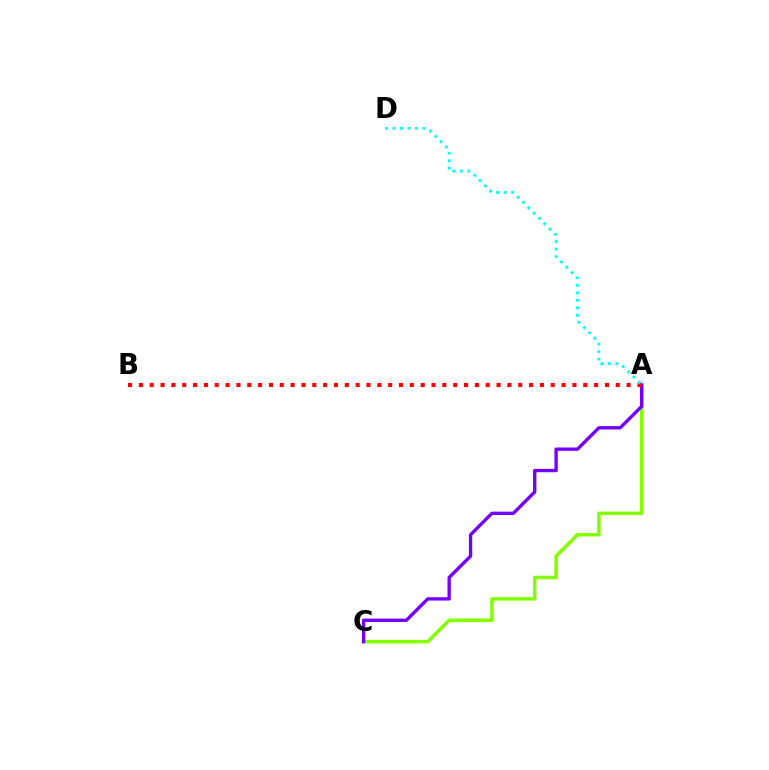{('A', 'C'): [{'color': '#84ff00', 'line_style': 'solid', 'thickness': 2.54}, {'color': '#7200ff', 'line_style': 'solid', 'thickness': 2.41}], ('A', 'B'): [{'color': '#ff0000', 'line_style': 'dotted', 'thickness': 2.94}], ('A', 'D'): [{'color': '#00fff6', 'line_style': 'dotted', 'thickness': 2.04}]}